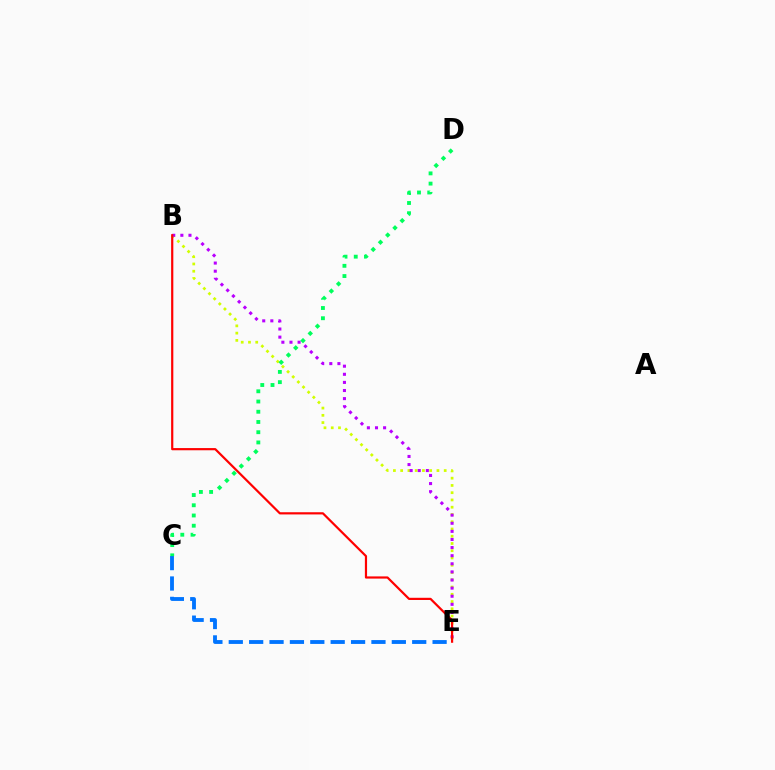{('B', 'E'): [{'color': '#d1ff00', 'line_style': 'dotted', 'thickness': 1.97}, {'color': '#b900ff', 'line_style': 'dotted', 'thickness': 2.2}, {'color': '#ff0000', 'line_style': 'solid', 'thickness': 1.58}], ('C', 'E'): [{'color': '#0074ff', 'line_style': 'dashed', 'thickness': 2.77}], ('C', 'D'): [{'color': '#00ff5c', 'line_style': 'dotted', 'thickness': 2.78}]}